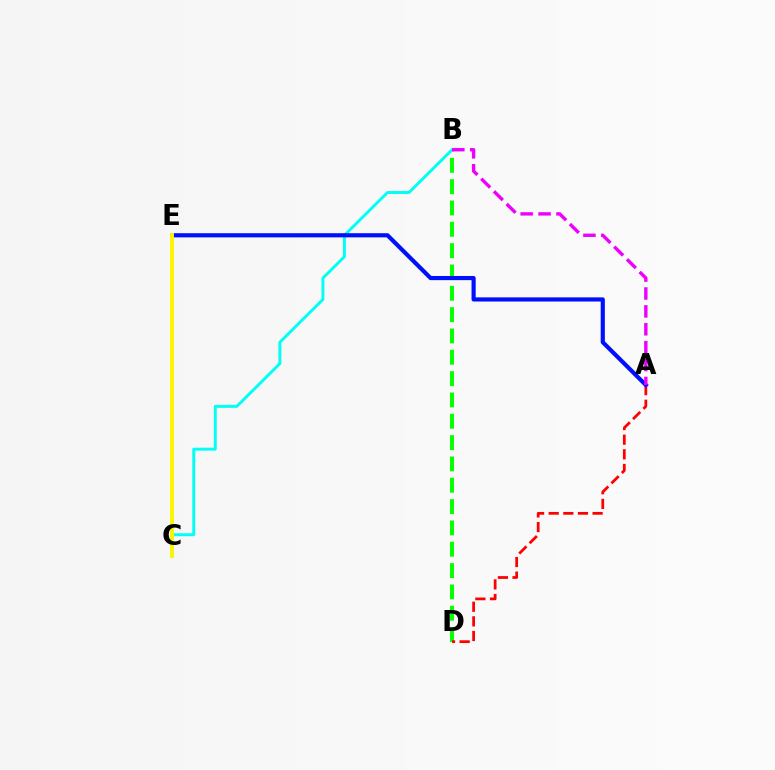{('B', 'D'): [{'color': '#08ff00', 'line_style': 'dashed', 'thickness': 2.9}], ('A', 'D'): [{'color': '#ff0000', 'line_style': 'dashed', 'thickness': 1.99}], ('B', 'C'): [{'color': '#00fff6', 'line_style': 'solid', 'thickness': 2.11}], ('A', 'E'): [{'color': '#0010ff', 'line_style': 'solid', 'thickness': 3.0}], ('A', 'B'): [{'color': '#ee00ff', 'line_style': 'dashed', 'thickness': 2.43}], ('C', 'E'): [{'color': '#fcf500', 'line_style': 'solid', 'thickness': 2.81}]}